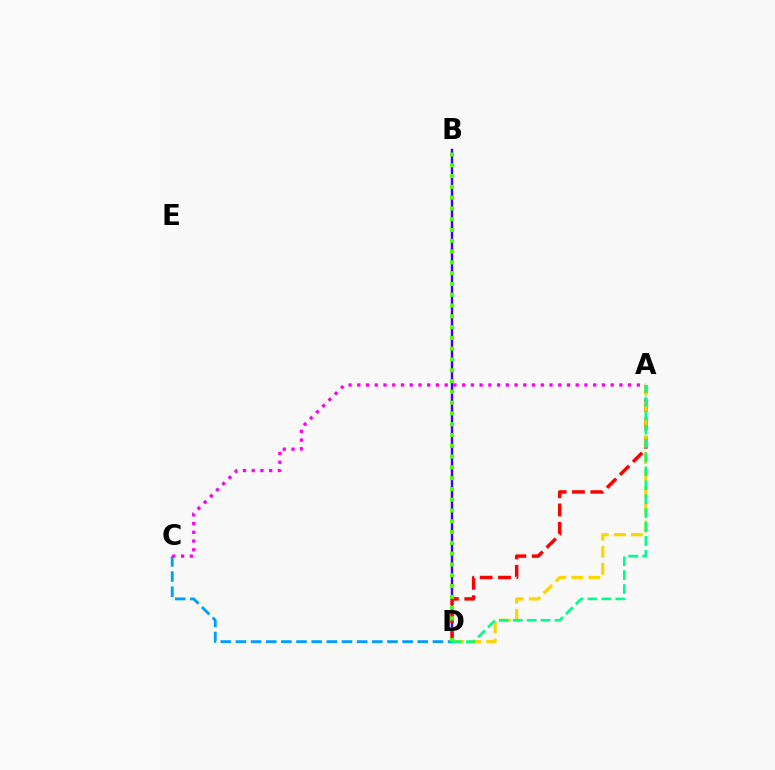{('B', 'D'): [{'color': '#3700ff', 'line_style': 'solid', 'thickness': 1.72}, {'color': '#4fff00', 'line_style': 'dotted', 'thickness': 2.93}], ('C', 'D'): [{'color': '#009eff', 'line_style': 'dashed', 'thickness': 2.06}], ('A', 'D'): [{'color': '#ff0000', 'line_style': 'dashed', 'thickness': 2.49}, {'color': '#ffd500', 'line_style': 'dashed', 'thickness': 2.32}, {'color': '#00ff86', 'line_style': 'dashed', 'thickness': 1.89}], ('A', 'C'): [{'color': '#ff00ed', 'line_style': 'dotted', 'thickness': 2.37}]}